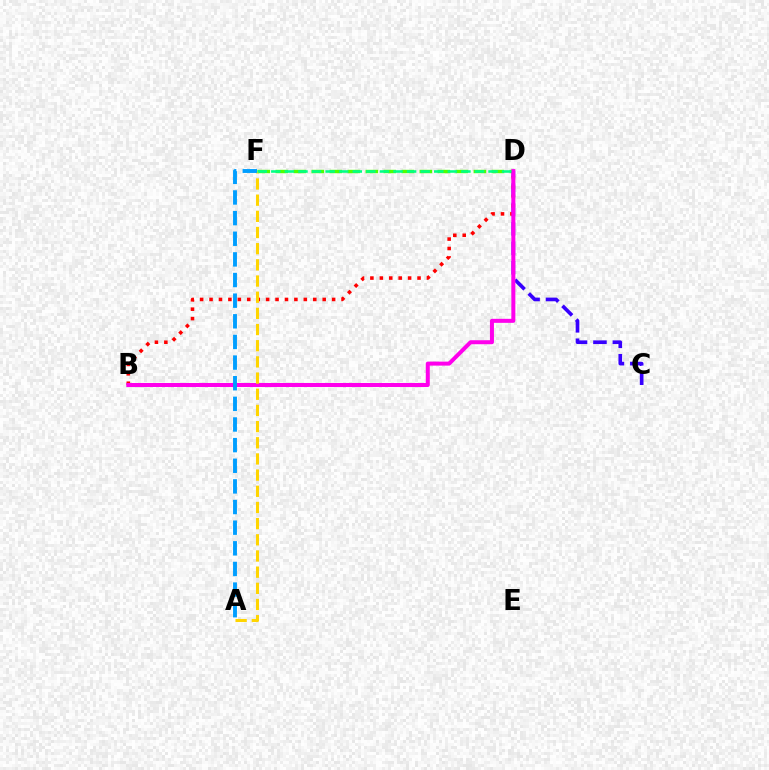{('D', 'F'): [{'color': '#4fff00', 'line_style': 'dashed', 'thickness': 2.45}, {'color': '#00ff86', 'line_style': 'dashed', 'thickness': 1.84}], ('C', 'D'): [{'color': '#3700ff', 'line_style': 'dashed', 'thickness': 2.64}], ('B', 'D'): [{'color': '#ff0000', 'line_style': 'dotted', 'thickness': 2.56}, {'color': '#ff00ed', 'line_style': 'solid', 'thickness': 2.89}], ('A', 'F'): [{'color': '#ffd500', 'line_style': 'dashed', 'thickness': 2.2}, {'color': '#009eff', 'line_style': 'dashed', 'thickness': 2.8}]}